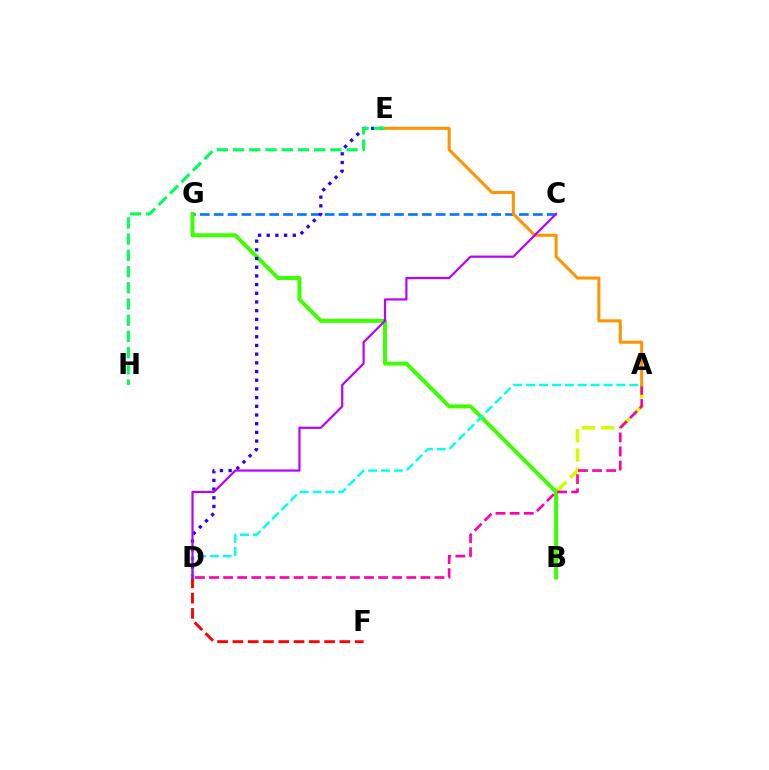{('C', 'G'): [{'color': '#0074ff', 'line_style': 'dashed', 'thickness': 1.88}], ('A', 'B'): [{'color': '#d1ff00', 'line_style': 'dashed', 'thickness': 2.6}], ('B', 'G'): [{'color': '#3dff00', 'line_style': 'solid', 'thickness': 2.86}], ('D', 'E'): [{'color': '#2500ff', 'line_style': 'dotted', 'thickness': 2.36}], ('A', 'D'): [{'color': '#ff00ac', 'line_style': 'dashed', 'thickness': 1.91}, {'color': '#00fff6', 'line_style': 'dashed', 'thickness': 1.75}], ('A', 'E'): [{'color': '#ff9400', 'line_style': 'solid', 'thickness': 2.19}], ('E', 'H'): [{'color': '#00ff5c', 'line_style': 'dashed', 'thickness': 2.2}], ('D', 'F'): [{'color': '#ff0000', 'line_style': 'dashed', 'thickness': 2.08}], ('C', 'D'): [{'color': '#b900ff', 'line_style': 'solid', 'thickness': 1.57}]}